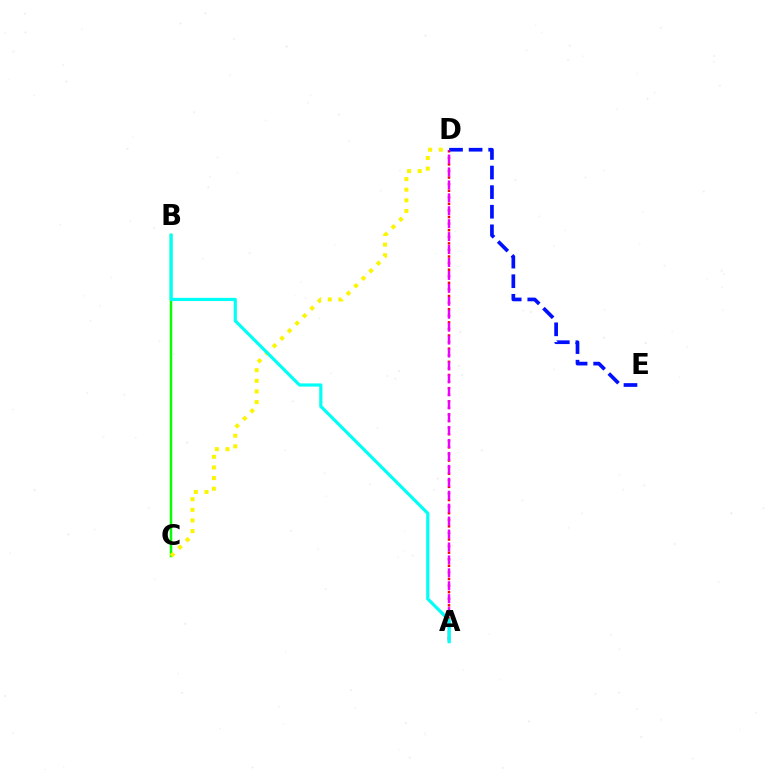{('A', 'D'): [{'color': '#ff0000', 'line_style': 'dotted', 'thickness': 1.79}, {'color': '#ee00ff', 'line_style': 'dashed', 'thickness': 1.76}], ('D', 'E'): [{'color': '#0010ff', 'line_style': 'dashed', 'thickness': 2.66}], ('B', 'C'): [{'color': '#08ff00', 'line_style': 'solid', 'thickness': 1.78}], ('C', 'D'): [{'color': '#fcf500', 'line_style': 'dotted', 'thickness': 2.89}], ('A', 'B'): [{'color': '#00fff6', 'line_style': 'solid', 'thickness': 2.29}]}